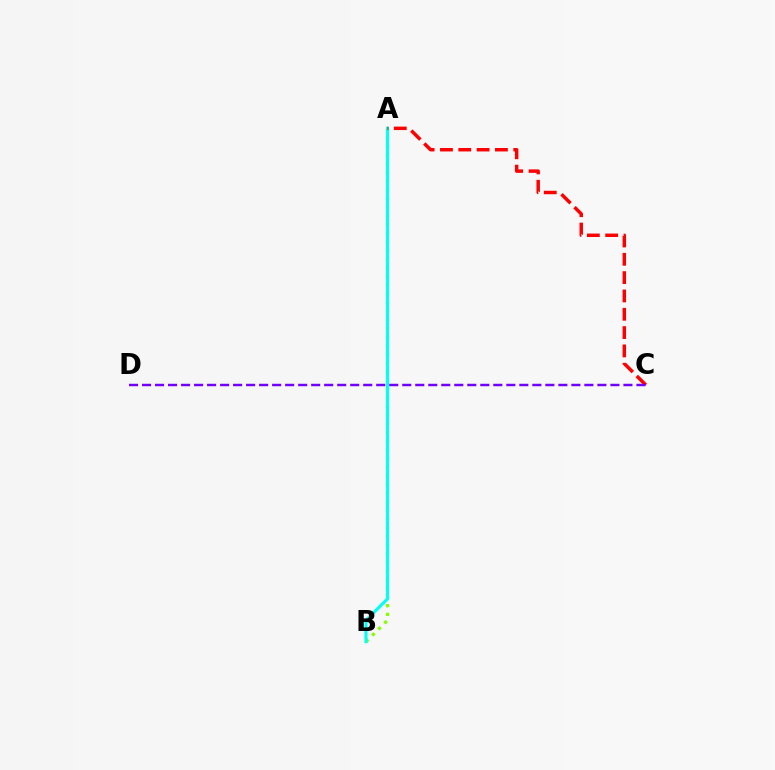{('A', 'B'): [{'color': '#84ff00', 'line_style': 'dotted', 'thickness': 2.35}, {'color': '#00fff6', 'line_style': 'solid', 'thickness': 2.22}], ('A', 'C'): [{'color': '#ff0000', 'line_style': 'dashed', 'thickness': 2.49}], ('C', 'D'): [{'color': '#7200ff', 'line_style': 'dashed', 'thickness': 1.77}]}